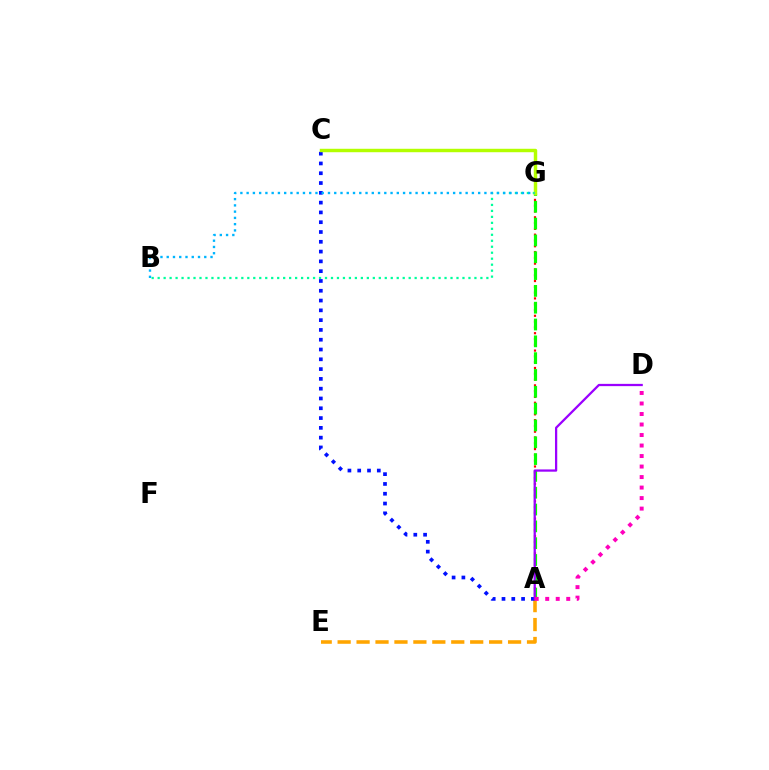{('A', 'G'): [{'color': '#ff0000', 'line_style': 'dotted', 'thickness': 1.57}, {'color': '#08ff00', 'line_style': 'dashed', 'thickness': 2.28}], ('B', 'G'): [{'color': '#00ff9d', 'line_style': 'dotted', 'thickness': 1.62}, {'color': '#00b5ff', 'line_style': 'dotted', 'thickness': 1.7}], ('A', 'E'): [{'color': '#ffa500', 'line_style': 'dashed', 'thickness': 2.57}], ('A', 'C'): [{'color': '#0010ff', 'line_style': 'dotted', 'thickness': 2.66}], ('A', 'D'): [{'color': '#9b00ff', 'line_style': 'solid', 'thickness': 1.63}, {'color': '#ff00bd', 'line_style': 'dotted', 'thickness': 2.86}], ('C', 'G'): [{'color': '#b3ff00', 'line_style': 'solid', 'thickness': 2.48}]}